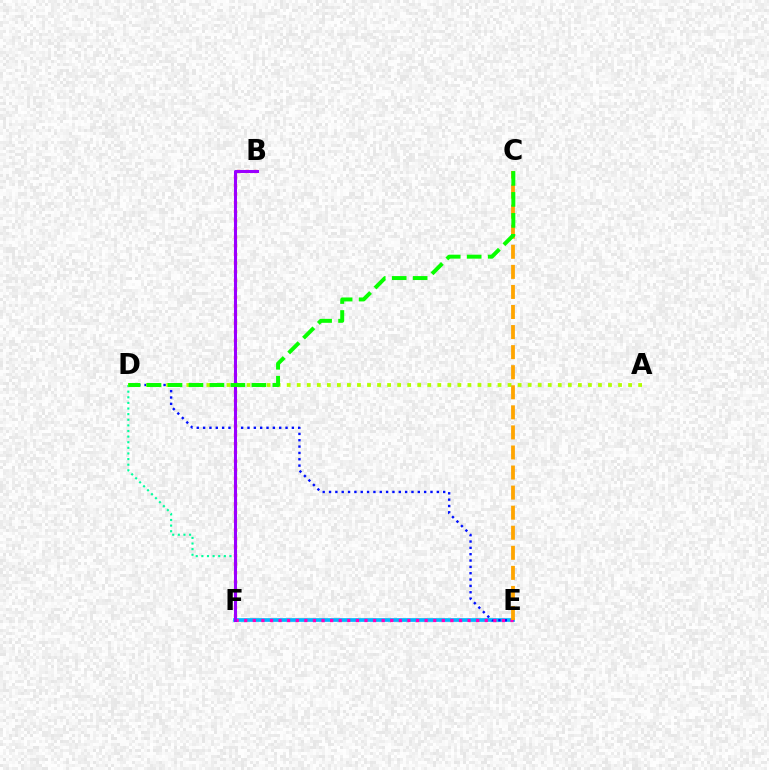{('E', 'F'): [{'color': '#00b5ff', 'line_style': 'solid', 'thickness': 2.66}, {'color': '#ff00bd', 'line_style': 'dotted', 'thickness': 2.33}], ('D', 'E'): [{'color': '#0010ff', 'line_style': 'dotted', 'thickness': 1.72}], ('D', 'F'): [{'color': '#00ff9d', 'line_style': 'dotted', 'thickness': 1.53}], ('B', 'F'): [{'color': '#ff0000', 'line_style': 'dotted', 'thickness': 2.34}, {'color': '#9b00ff', 'line_style': 'solid', 'thickness': 2.19}], ('A', 'D'): [{'color': '#b3ff00', 'line_style': 'dotted', 'thickness': 2.73}], ('C', 'E'): [{'color': '#ffa500', 'line_style': 'dashed', 'thickness': 2.73}], ('C', 'D'): [{'color': '#08ff00', 'line_style': 'dashed', 'thickness': 2.85}]}